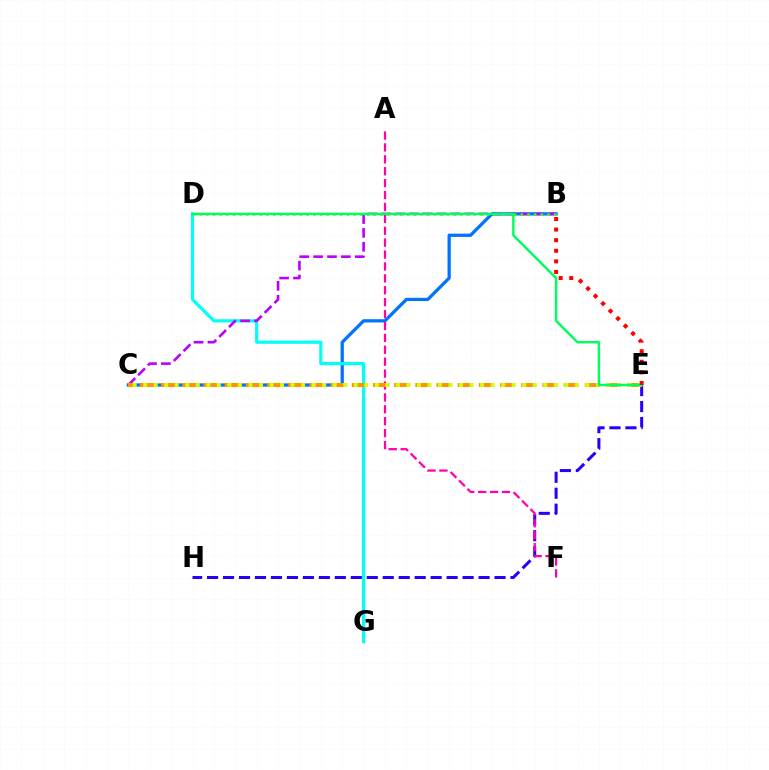{('B', 'C'): [{'color': '#0074ff', 'line_style': 'solid', 'thickness': 2.35}, {'color': '#b900ff', 'line_style': 'dashed', 'thickness': 1.88}], ('D', 'G'): [{'color': '#00fff6', 'line_style': 'solid', 'thickness': 2.29}], ('E', 'H'): [{'color': '#2500ff', 'line_style': 'dashed', 'thickness': 2.17}], ('A', 'F'): [{'color': '#ff00ac', 'line_style': 'dashed', 'thickness': 1.62}], ('C', 'E'): [{'color': '#ff9400', 'line_style': 'dashed', 'thickness': 2.88}, {'color': '#d1ff00', 'line_style': 'dotted', 'thickness': 2.86}], ('B', 'D'): [{'color': '#3dff00', 'line_style': 'dotted', 'thickness': 1.82}], ('D', 'E'): [{'color': '#00ff5c', 'line_style': 'solid', 'thickness': 1.74}], ('B', 'E'): [{'color': '#ff0000', 'line_style': 'dotted', 'thickness': 2.88}]}